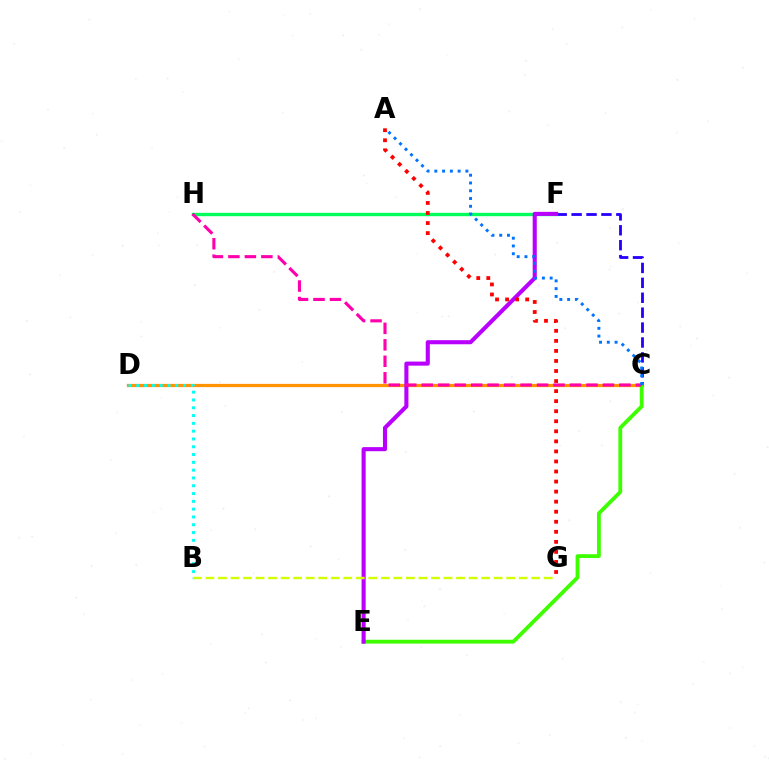{('C', 'D'): [{'color': '#ff9400', 'line_style': 'solid', 'thickness': 2.33}], ('F', 'H'): [{'color': '#00ff5c', 'line_style': 'solid', 'thickness': 2.42}], ('C', 'F'): [{'color': '#2500ff', 'line_style': 'dashed', 'thickness': 2.03}], ('C', 'E'): [{'color': '#3dff00', 'line_style': 'solid', 'thickness': 2.75}], ('E', 'F'): [{'color': '#b900ff', 'line_style': 'solid', 'thickness': 2.94}], ('C', 'H'): [{'color': '#ff00ac', 'line_style': 'dashed', 'thickness': 2.24}], ('B', 'D'): [{'color': '#00fff6', 'line_style': 'dotted', 'thickness': 2.12}], ('A', 'C'): [{'color': '#0074ff', 'line_style': 'dotted', 'thickness': 2.11}], ('B', 'G'): [{'color': '#d1ff00', 'line_style': 'dashed', 'thickness': 1.7}], ('A', 'G'): [{'color': '#ff0000', 'line_style': 'dotted', 'thickness': 2.73}]}